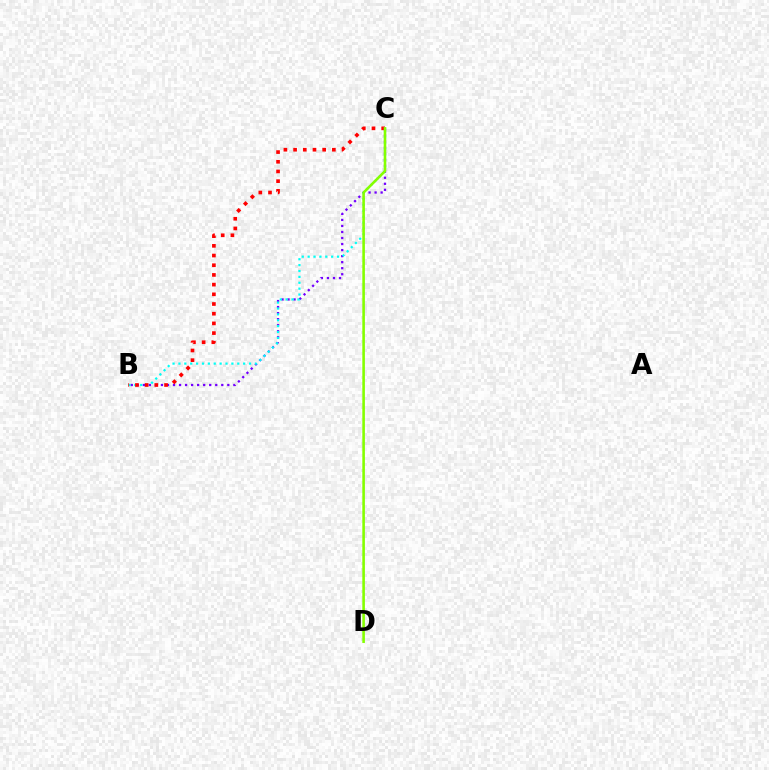{('B', 'C'): [{'color': '#7200ff', 'line_style': 'dotted', 'thickness': 1.64}, {'color': '#00fff6', 'line_style': 'dotted', 'thickness': 1.6}, {'color': '#ff0000', 'line_style': 'dotted', 'thickness': 2.63}], ('C', 'D'): [{'color': '#84ff00', 'line_style': 'solid', 'thickness': 1.86}]}